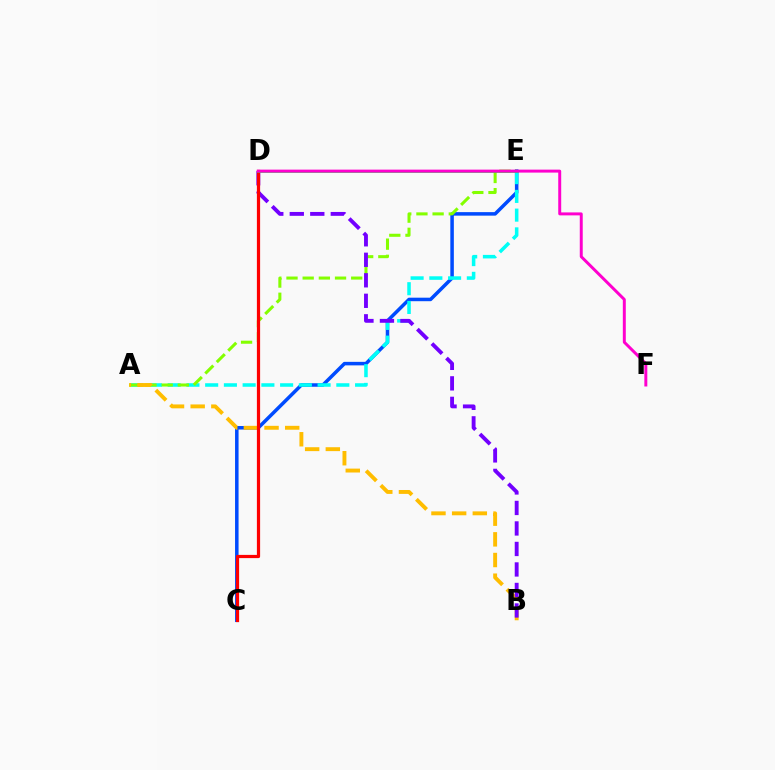{('C', 'E'): [{'color': '#004bff', 'line_style': 'solid', 'thickness': 2.53}], ('A', 'E'): [{'color': '#00fff6', 'line_style': 'dashed', 'thickness': 2.55}, {'color': '#84ff00', 'line_style': 'dashed', 'thickness': 2.2}], ('A', 'B'): [{'color': '#ffbd00', 'line_style': 'dashed', 'thickness': 2.81}], ('B', 'D'): [{'color': '#7200ff', 'line_style': 'dashed', 'thickness': 2.79}], ('C', 'D'): [{'color': '#ff0000', 'line_style': 'solid', 'thickness': 2.32}], ('D', 'E'): [{'color': '#00ff39', 'line_style': 'solid', 'thickness': 1.83}], ('D', 'F'): [{'color': '#ff00cf', 'line_style': 'solid', 'thickness': 2.13}]}